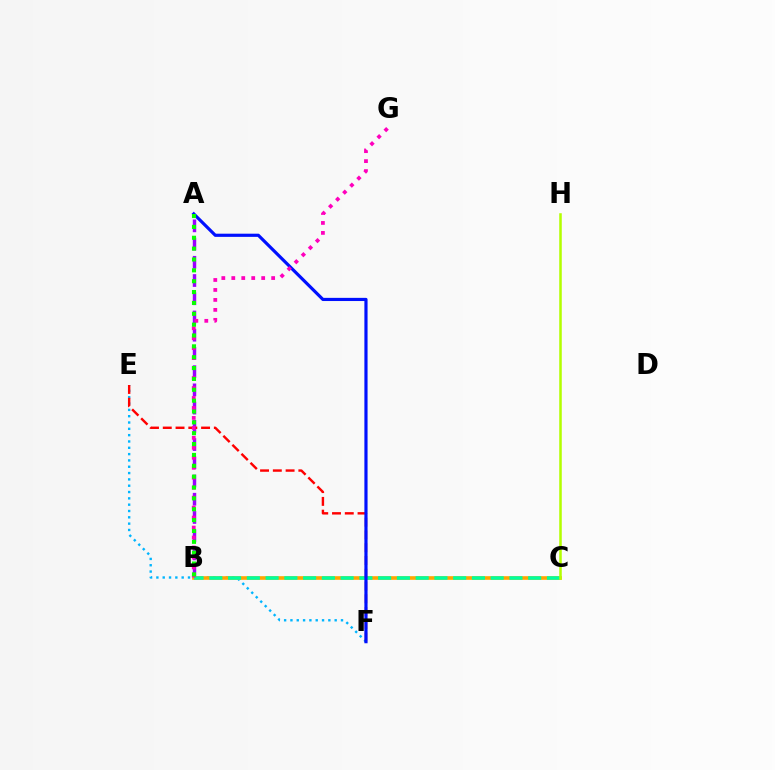{('A', 'B'): [{'color': '#9b00ff', 'line_style': 'dashed', 'thickness': 2.48}, {'color': '#08ff00', 'line_style': 'dotted', 'thickness': 2.95}], ('E', 'F'): [{'color': '#00b5ff', 'line_style': 'dotted', 'thickness': 1.72}, {'color': '#ff0000', 'line_style': 'dashed', 'thickness': 1.73}], ('B', 'C'): [{'color': '#ffa500', 'line_style': 'solid', 'thickness': 2.61}, {'color': '#00ff9d', 'line_style': 'dashed', 'thickness': 2.55}], ('C', 'H'): [{'color': '#b3ff00', 'line_style': 'solid', 'thickness': 1.83}], ('A', 'F'): [{'color': '#0010ff', 'line_style': 'solid', 'thickness': 2.29}], ('B', 'G'): [{'color': '#ff00bd', 'line_style': 'dotted', 'thickness': 2.71}]}